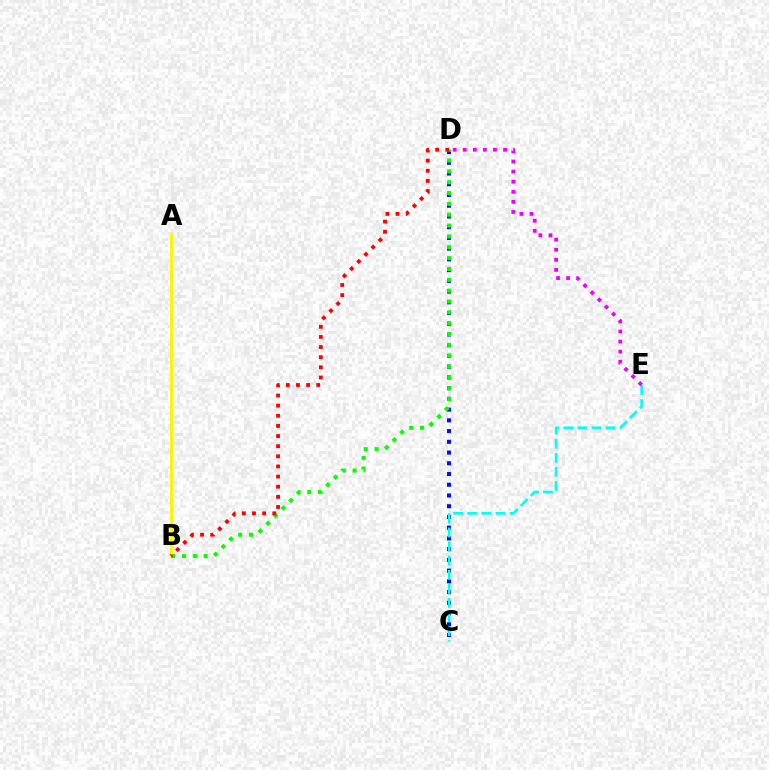{('A', 'B'): [{'color': '#fcf500', 'line_style': 'solid', 'thickness': 2.09}], ('C', 'D'): [{'color': '#0010ff', 'line_style': 'dotted', 'thickness': 2.92}], ('C', 'E'): [{'color': '#00fff6', 'line_style': 'dashed', 'thickness': 1.91}], ('B', 'D'): [{'color': '#08ff00', 'line_style': 'dotted', 'thickness': 2.95}, {'color': '#ff0000', 'line_style': 'dotted', 'thickness': 2.75}], ('D', 'E'): [{'color': '#ee00ff', 'line_style': 'dotted', 'thickness': 2.74}]}